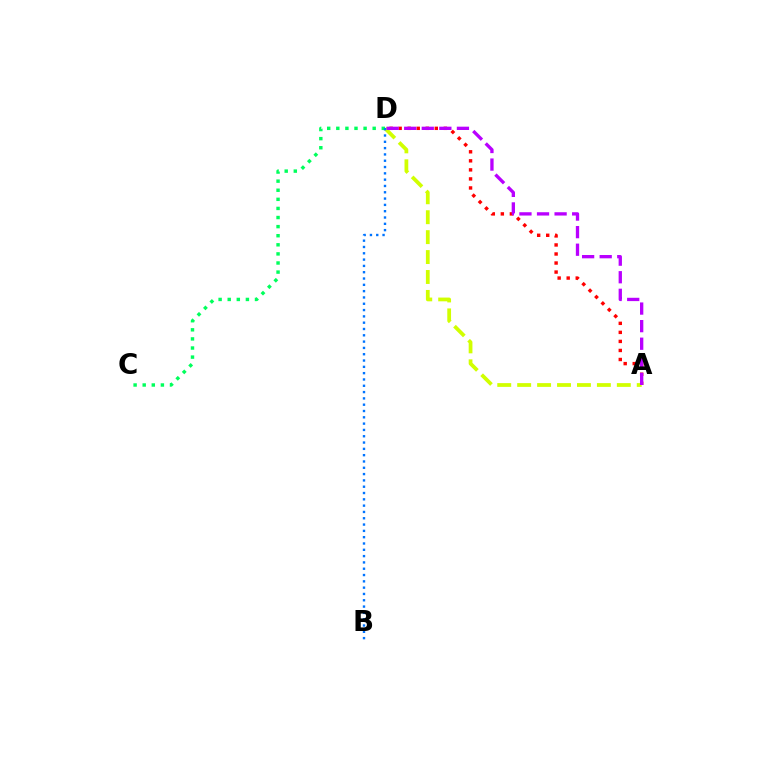{('A', 'D'): [{'color': '#ff0000', 'line_style': 'dotted', 'thickness': 2.46}, {'color': '#d1ff00', 'line_style': 'dashed', 'thickness': 2.71}, {'color': '#b900ff', 'line_style': 'dashed', 'thickness': 2.39}], ('C', 'D'): [{'color': '#00ff5c', 'line_style': 'dotted', 'thickness': 2.47}], ('B', 'D'): [{'color': '#0074ff', 'line_style': 'dotted', 'thickness': 1.71}]}